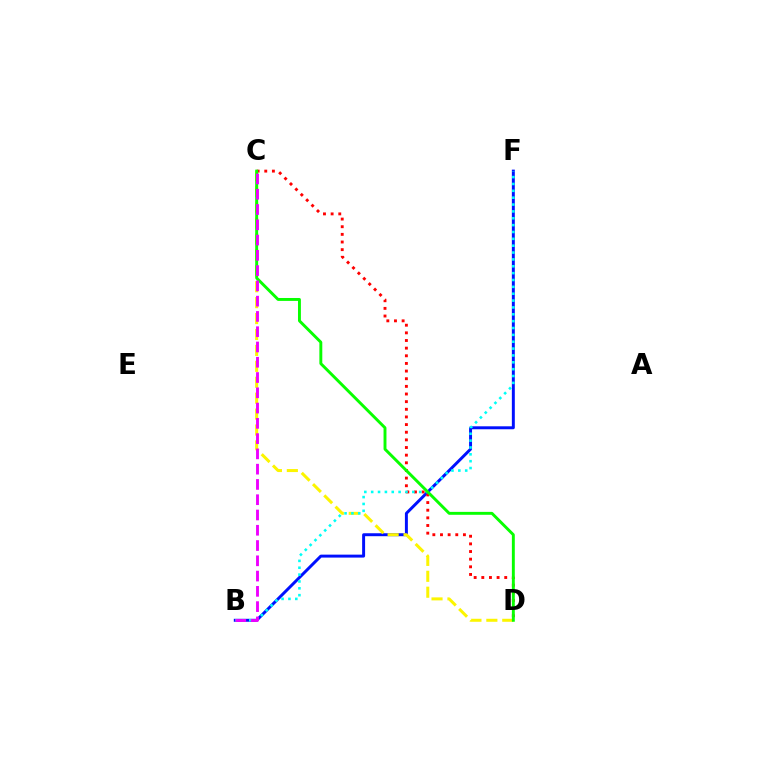{('B', 'F'): [{'color': '#0010ff', 'line_style': 'solid', 'thickness': 2.13}, {'color': '#00fff6', 'line_style': 'dotted', 'thickness': 1.86}], ('C', 'D'): [{'color': '#fcf500', 'line_style': 'dashed', 'thickness': 2.16}, {'color': '#ff0000', 'line_style': 'dotted', 'thickness': 2.08}, {'color': '#08ff00', 'line_style': 'solid', 'thickness': 2.1}], ('B', 'C'): [{'color': '#ee00ff', 'line_style': 'dashed', 'thickness': 2.07}]}